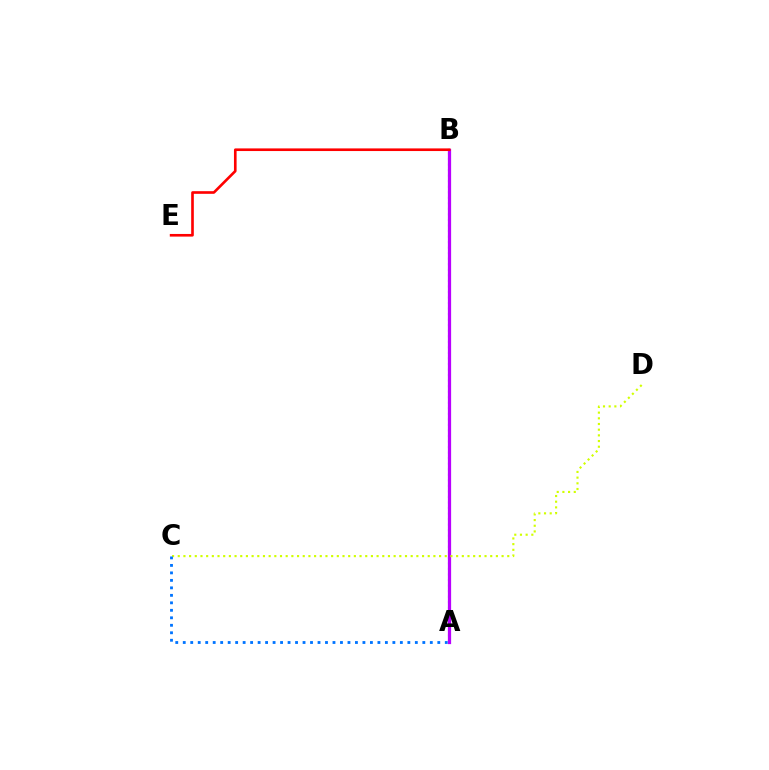{('A', 'B'): [{'color': '#00ff5c', 'line_style': 'dotted', 'thickness': 1.51}, {'color': '#b900ff', 'line_style': 'solid', 'thickness': 2.33}], ('B', 'E'): [{'color': '#ff0000', 'line_style': 'solid', 'thickness': 1.9}], ('C', 'D'): [{'color': '#d1ff00', 'line_style': 'dotted', 'thickness': 1.54}], ('A', 'C'): [{'color': '#0074ff', 'line_style': 'dotted', 'thickness': 2.03}]}